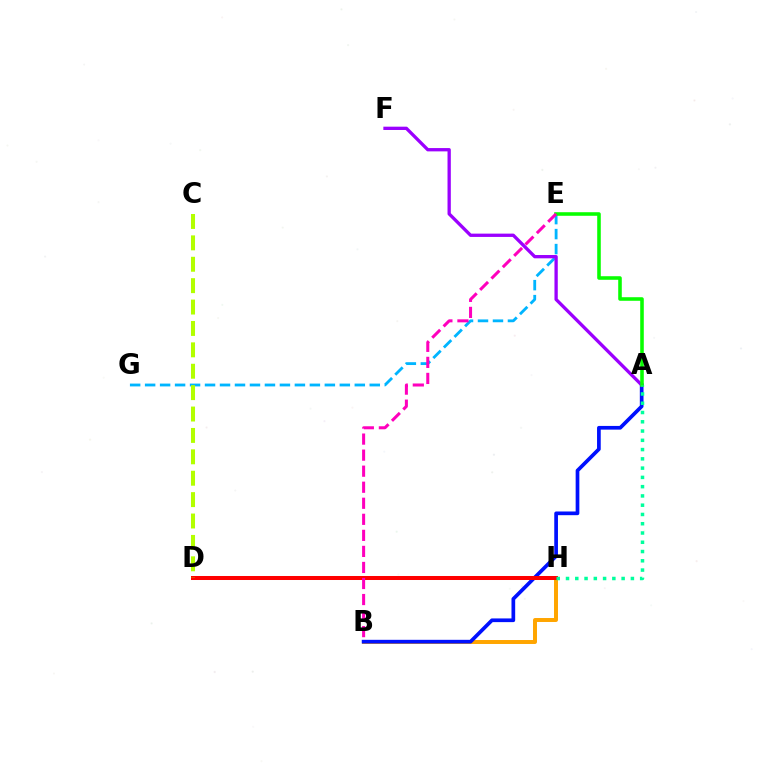{('B', 'H'): [{'color': '#ffa500', 'line_style': 'solid', 'thickness': 2.85}], ('A', 'B'): [{'color': '#0010ff', 'line_style': 'solid', 'thickness': 2.66}], ('E', 'G'): [{'color': '#00b5ff', 'line_style': 'dashed', 'thickness': 2.03}], ('D', 'H'): [{'color': '#ff0000', 'line_style': 'solid', 'thickness': 2.88}], ('A', 'F'): [{'color': '#9b00ff', 'line_style': 'solid', 'thickness': 2.38}], ('A', 'E'): [{'color': '#08ff00', 'line_style': 'solid', 'thickness': 2.57}], ('B', 'E'): [{'color': '#ff00bd', 'line_style': 'dashed', 'thickness': 2.18}], ('A', 'H'): [{'color': '#00ff9d', 'line_style': 'dotted', 'thickness': 2.52}], ('C', 'D'): [{'color': '#b3ff00', 'line_style': 'dashed', 'thickness': 2.91}]}